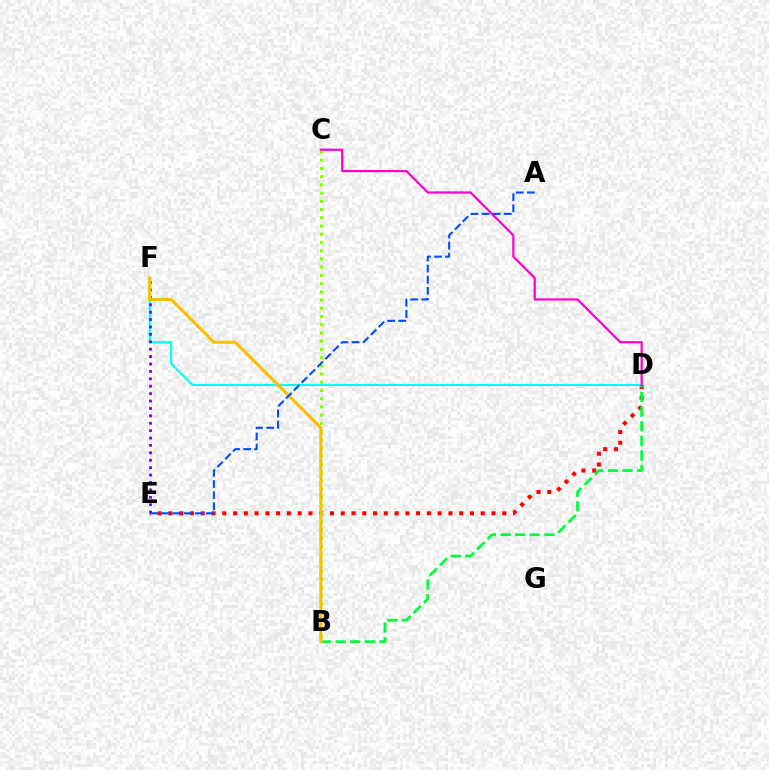{('D', 'E'): [{'color': '#ff0000', 'line_style': 'dotted', 'thickness': 2.93}], ('D', 'F'): [{'color': '#00fff6', 'line_style': 'solid', 'thickness': 1.54}], ('E', 'F'): [{'color': '#7200ff', 'line_style': 'dotted', 'thickness': 2.01}], ('B', 'D'): [{'color': '#00ff39', 'line_style': 'dashed', 'thickness': 1.99}], ('B', 'C'): [{'color': '#84ff00', 'line_style': 'dotted', 'thickness': 2.23}], ('B', 'F'): [{'color': '#ffbd00', 'line_style': 'solid', 'thickness': 2.2}], ('A', 'E'): [{'color': '#004bff', 'line_style': 'dashed', 'thickness': 1.51}], ('C', 'D'): [{'color': '#ff00cf', 'line_style': 'solid', 'thickness': 1.59}]}